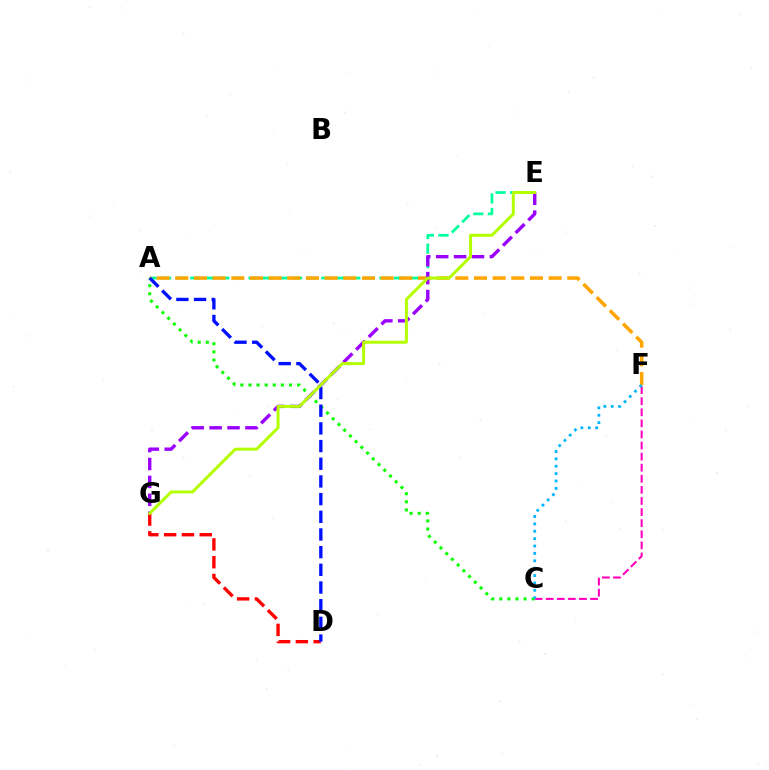{('A', 'C'): [{'color': '#08ff00', 'line_style': 'dotted', 'thickness': 2.2}], ('A', 'E'): [{'color': '#00ff9d', 'line_style': 'dashed', 'thickness': 1.98}], ('D', 'G'): [{'color': '#ff0000', 'line_style': 'dashed', 'thickness': 2.42}], ('A', 'F'): [{'color': '#ffa500', 'line_style': 'dashed', 'thickness': 2.54}], ('E', 'G'): [{'color': '#9b00ff', 'line_style': 'dashed', 'thickness': 2.43}, {'color': '#b3ff00', 'line_style': 'solid', 'thickness': 2.15}], ('A', 'D'): [{'color': '#0010ff', 'line_style': 'dashed', 'thickness': 2.4}], ('C', 'F'): [{'color': '#ff00bd', 'line_style': 'dashed', 'thickness': 1.51}, {'color': '#00b5ff', 'line_style': 'dotted', 'thickness': 2.01}]}